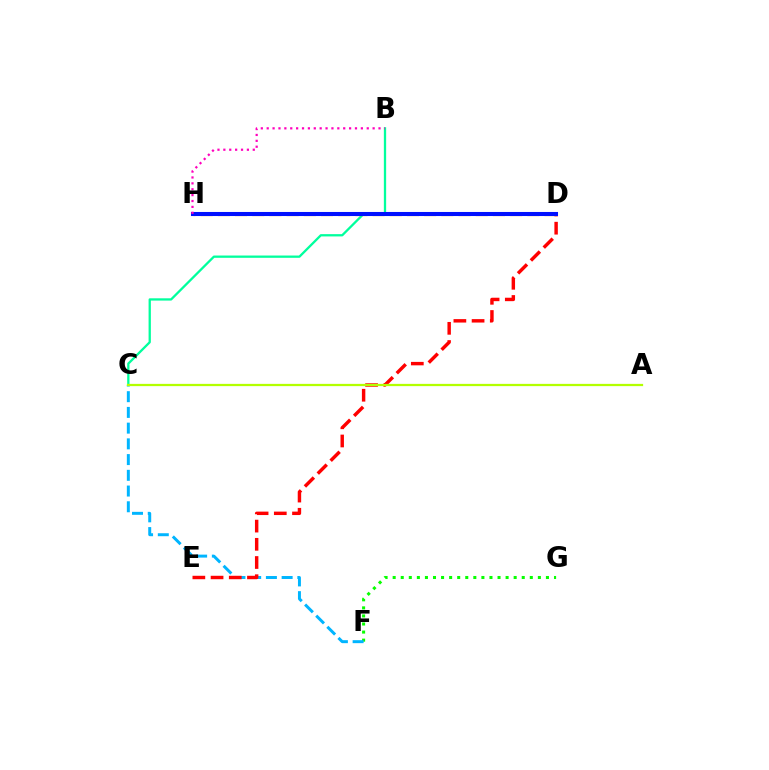{('F', 'G'): [{'color': '#08ff00', 'line_style': 'dotted', 'thickness': 2.19}], ('C', 'F'): [{'color': '#00b5ff', 'line_style': 'dashed', 'thickness': 2.14}], ('D', 'H'): [{'color': '#9b00ff', 'line_style': 'dashed', 'thickness': 2.68}, {'color': '#ffa500', 'line_style': 'dashed', 'thickness': 2.34}, {'color': '#0010ff', 'line_style': 'solid', 'thickness': 2.93}], ('B', 'C'): [{'color': '#00ff9d', 'line_style': 'solid', 'thickness': 1.65}], ('D', 'E'): [{'color': '#ff0000', 'line_style': 'dashed', 'thickness': 2.47}], ('B', 'H'): [{'color': '#ff00bd', 'line_style': 'dotted', 'thickness': 1.6}], ('A', 'C'): [{'color': '#b3ff00', 'line_style': 'solid', 'thickness': 1.63}]}